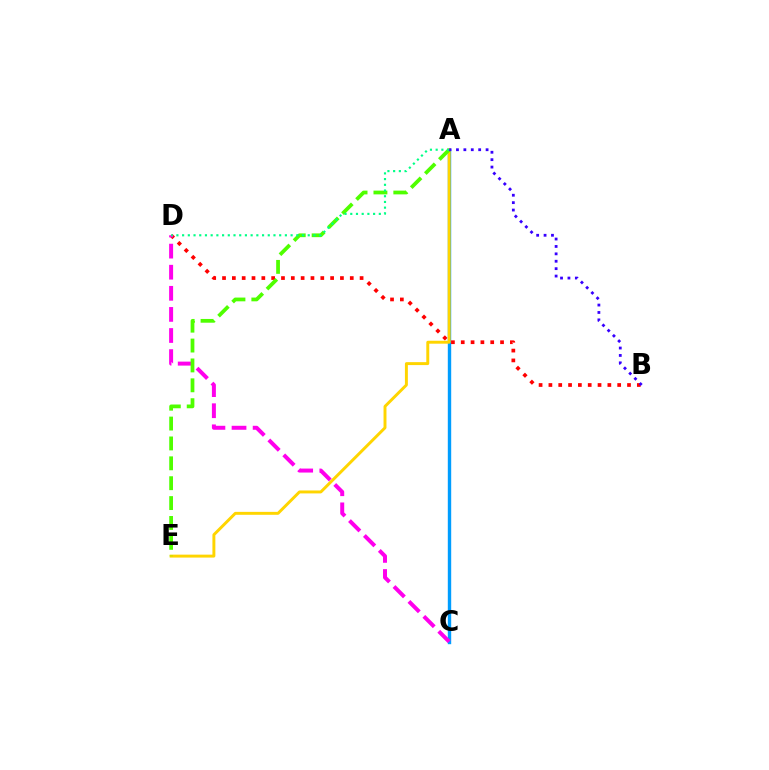{('A', 'C'): [{'color': '#009eff', 'line_style': 'solid', 'thickness': 2.44}], ('B', 'D'): [{'color': '#ff0000', 'line_style': 'dotted', 'thickness': 2.67}], ('A', 'E'): [{'color': '#ffd500', 'line_style': 'solid', 'thickness': 2.12}, {'color': '#4fff00', 'line_style': 'dashed', 'thickness': 2.7}], ('C', 'D'): [{'color': '#ff00ed', 'line_style': 'dashed', 'thickness': 2.87}], ('A', 'D'): [{'color': '#00ff86', 'line_style': 'dotted', 'thickness': 1.55}], ('A', 'B'): [{'color': '#3700ff', 'line_style': 'dotted', 'thickness': 2.01}]}